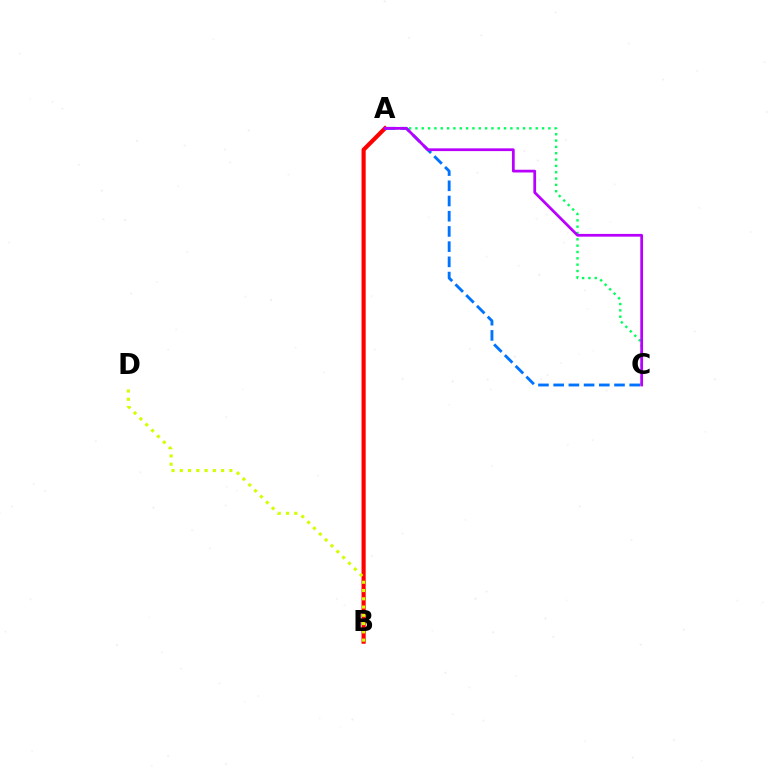{('A', 'C'): [{'color': '#00ff5c', 'line_style': 'dotted', 'thickness': 1.72}, {'color': '#0074ff', 'line_style': 'dashed', 'thickness': 2.07}, {'color': '#b900ff', 'line_style': 'solid', 'thickness': 1.98}], ('A', 'B'): [{'color': '#ff0000', 'line_style': 'solid', 'thickness': 2.99}], ('B', 'D'): [{'color': '#d1ff00', 'line_style': 'dotted', 'thickness': 2.25}]}